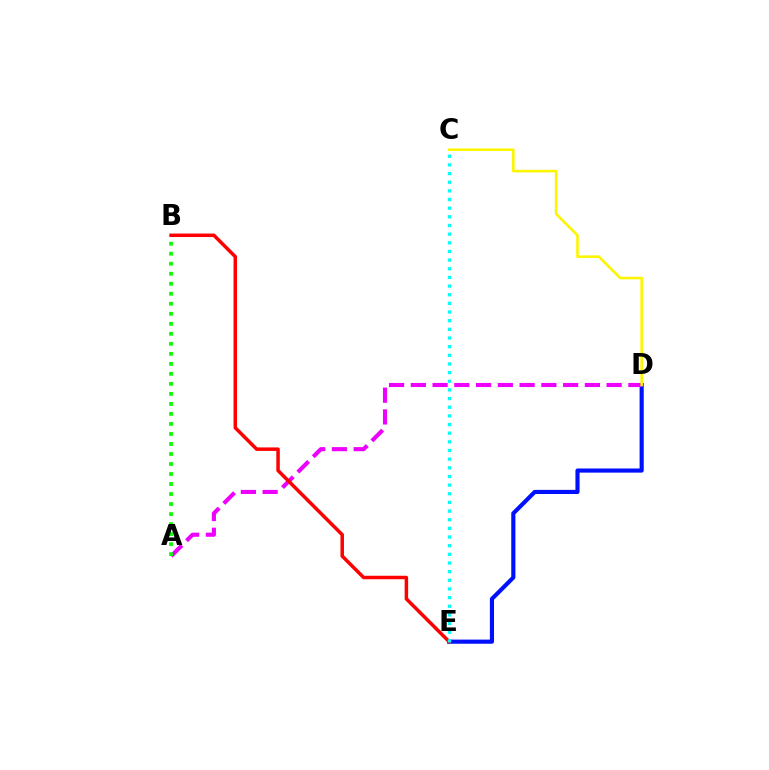{('D', 'E'): [{'color': '#0010ff', 'line_style': 'solid', 'thickness': 2.98}], ('A', 'D'): [{'color': '#ee00ff', 'line_style': 'dashed', 'thickness': 2.96}], ('A', 'B'): [{'color': '#08ff00', 'line_style': 'dotted', 'thickness': 2.72}], ('C', 'D'): [{'color': '#fcf500', 'line_style': 'solid', 'thickness': 1.86}], ('B', 'E'): [{'color': '#ff0000', 'line_style': 'solid', 'thickness': 2.52}], ('C', 'E'): [{'color': '#00fff6', 'line_style': 'dotted', 'thickness': 2.35}]}